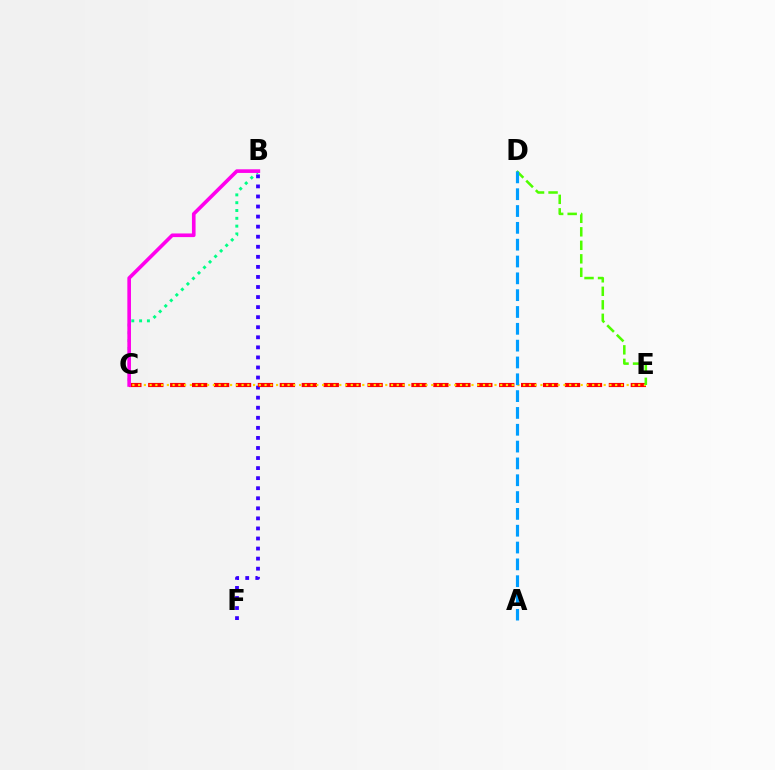{('B', 'F'): [{'color': '#3700ff', 'line_style': 'dotted', 'thickness': 2.73}], ('C', 'E'): [{'color': '#ff0000', 'line_style': 'dashed', 'thickness': 2.98}, {'color': '#ffd500', 'line_style': 'dotted', 'thickness': 1.56}], ('B', 'C'): [{'color': '#00ff86', 'line_style': 'dotted', 'thickness': 2.12}, {'color': '#ff00ed', 'line_style': 'solid', 'thickness': 2.62}], ('D', 'E'): [{'color': '#4fff00', 'line_style': 'dashed', 'thickness': 1.83}], ('A', 'D'): [{'color': '#009eff', 'line_style': 'dashed', 'thickness': 2.29}]}